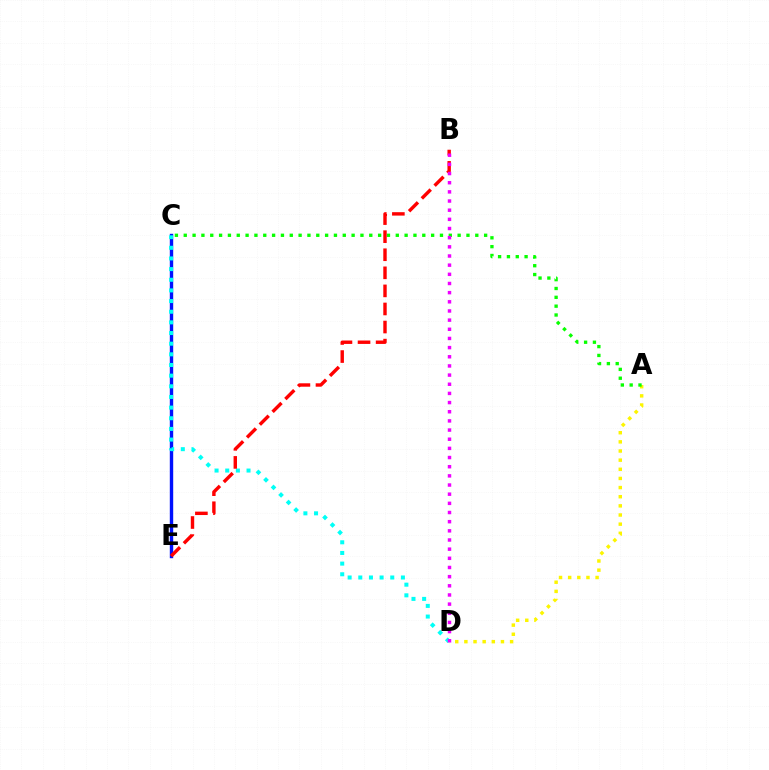{('C', 'E'): [{'color': '#0010ff', 'line_style': 'solid', 'thickness': 2.44}], ('C', 'D'): [{'color': '#00fff6', 'line_style': 'dotted', 'thickness': 2.89}], ('A', 'D'): [{'color': '#fcf500', 'line_style': 'dotted', 'thickness': 2.48}], ('A', 'C'): [{'color': '#08ff00', 'line_style': 'dotted', 'thickness': 2.4}], ('B', 'E'): [{'color': '#ff0000', 'line_style': 'dashed', 'thickness': 2.46}], ('B', 'D'): [{'color': '#ee00ff', 'line_style': 'dotted', 'thickness': 2.49}]}